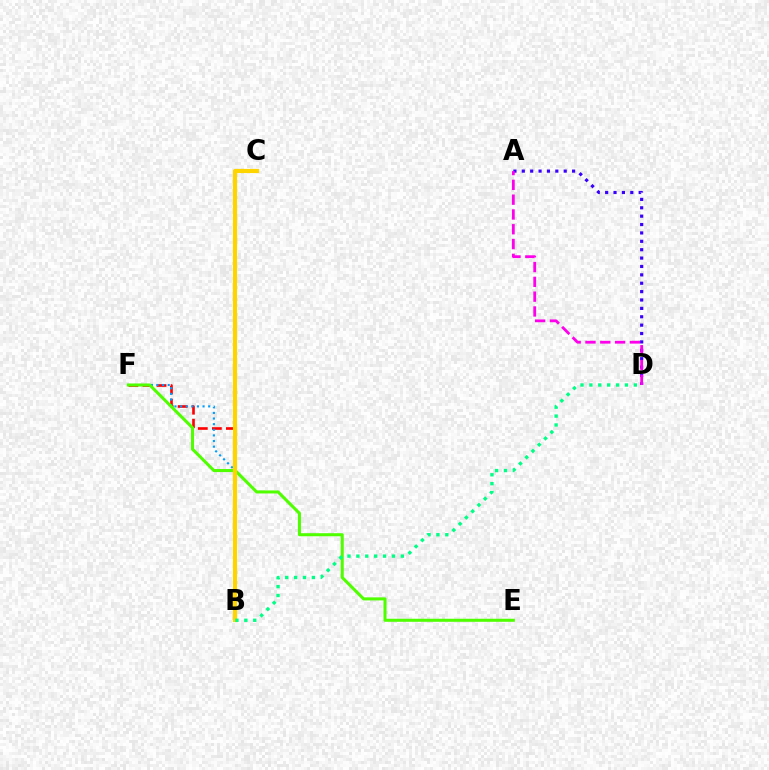{('A', 'D'): [{'color': '#3700ff', 'line_style': 'dotted', 'thickness': 2.28}, {'color': '#ff00ed', 'line_style': 'dashed', 'thickness': 2.01}], ('B', 'F'): [{'color': '#ff0000', 'line_style': 'dashed', 'thickness': 1.91}, {'color': '#009eff', 'line_style': 'dotted', 'thickness': 1.53}], ('E', 'F'): [{'color': '#4fff00', 'line_style': 'solid', 'thickness': 2.19}], ('B', 'C'): [{'color': '#ffd500', 'line_style': 'solid', 'thickness': 2.99}], ('B', 'D'): [{'color': '#00ff86', 'line_style': 'dotted', 'thickness': 2.42}]}